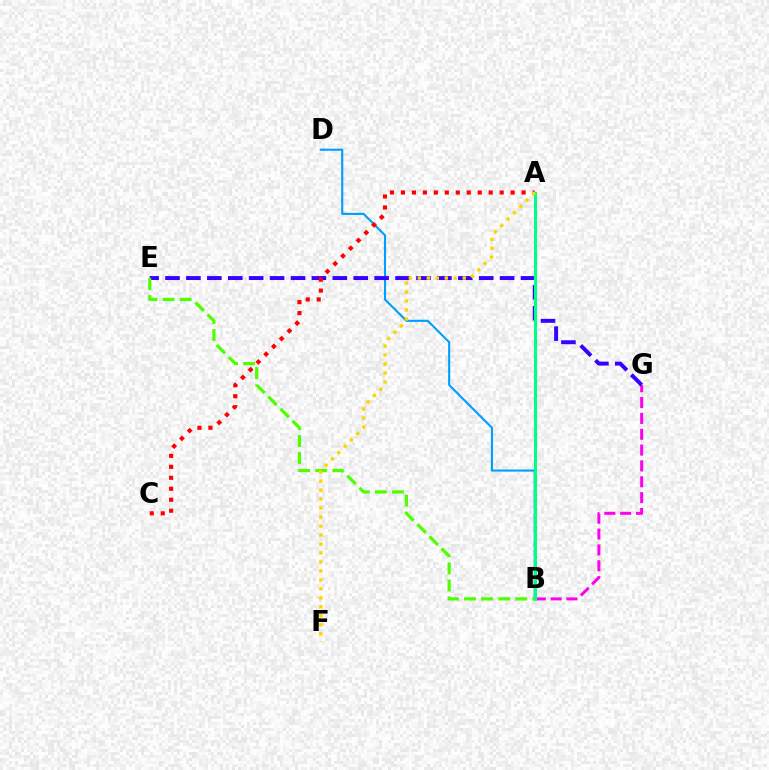{('B', 'D'): [{'color': '#009eff', 'line_style': 'solid', 'thickness': 1.52}], ('B', 'G'): [{'color': '#ff00ed', 'line_style': 'dashed', 'thickness': 2.15}], ('E', 'G'): [{'color': '#3700ff', 'line_style': 'dashed', 'thickness': 2.84}], ('A', 'C'): [{'color': '#ff0000', 'line_style': 'dotted', 'thickness': 2.98}], ('B', 'E'): [{'color': '#4fff00', 'line_style': 'dashed', 'thickness': 2.32}], ('A', 'B'): [{'color': '#00ff86', 'line_style': 'solid', 'thickness': 2.2}], ('A', 'F'): [{'color': '#ffd500', 'line_style': 'dotted', 'thickness': 2.44}]}